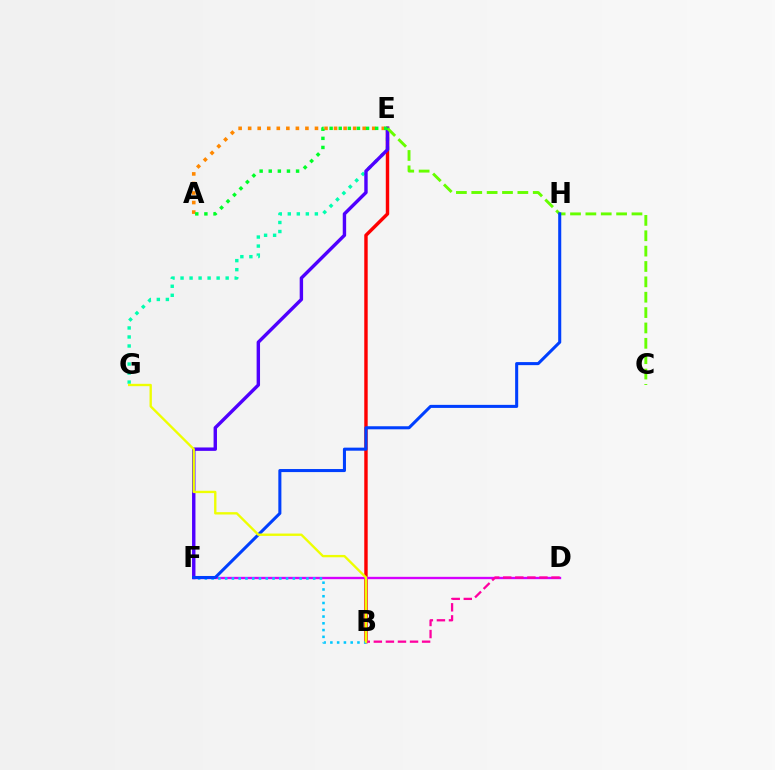{('B', 'E'): [{'color': '#ff0000', 'line_style': 'solid', 'thickness': 2.46}], ('D', 'F'): [{'color': '#d600ff', 'line_style': 'solid', 'thickness': 1.69}], ('E', 'G'): [{'color': '#00ffaf', 'line_style': 'dotted', 'thickness': 2.45}], ('E', 'F'): [{'color': '#4f00ff', 'line_style': 'solid', 'thickness': 2.45}], ('A', 'E'): [{'color': '#ff8800', 'line_style': 'dotted', 'thickness': 2.59}, {'color': '#00ff27', 'line_style': 'dotted', 'thickness': 2.47}], ('C', 'E'): [{'color': '#66ff00', 'line_style': 'dashed', 'thickness': 2.09}], ('B', 'F'): [{'color': '#00c7ff', 'line_style': 'dotted', 'thickness': 1.84}], ('B', 'D'): [{'color': '#ff00a0', 'line_style': 'dashed', 'thickness': 1.64}], ('F', 'H'): [{'color': '#003fff', 'line_style': 'solid', 'thickness': 2.2}], ('B', 'G'): [{'color': '#eeff00', 'line_style': 'solid', 'thickness': 1.69}]}